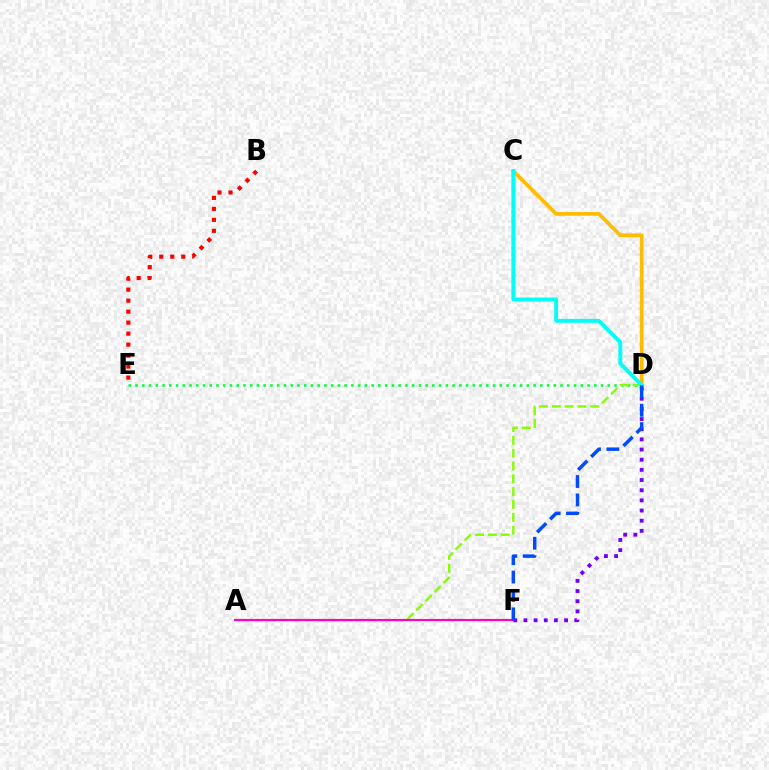{('D', 'F'): [{'color': '#7200ff', 'line_style': 'dotted', 'thickness': 2.76}, {'color': '#004bff', 'line_style': 'dashed', 'thickness': 2.5}], ('D', 'E'): [{'color': '#00ff39', 'line_style': 'dotted', 'thickness': 1.83}], ('C', 'D'): [{'color': '#ffbd00', 'line_style': 'solid', 'thickness': 2.7}, {'color': '#00fff6', 'line_style': 'solid', 'thickness': 2.79}], ('A', 'D'): [{'color': '#84ff00', 'line_style': 'dashed', 'thickness': 1.74}], ('A', 'F'): [{'color': '#ff00cf', 'line_style': 'solid', 'thickness': 1.56}], ('B', 'E'): [{'color': '#ff0000', 'line_style': 'dotted', 'thickness': 2.99}]}